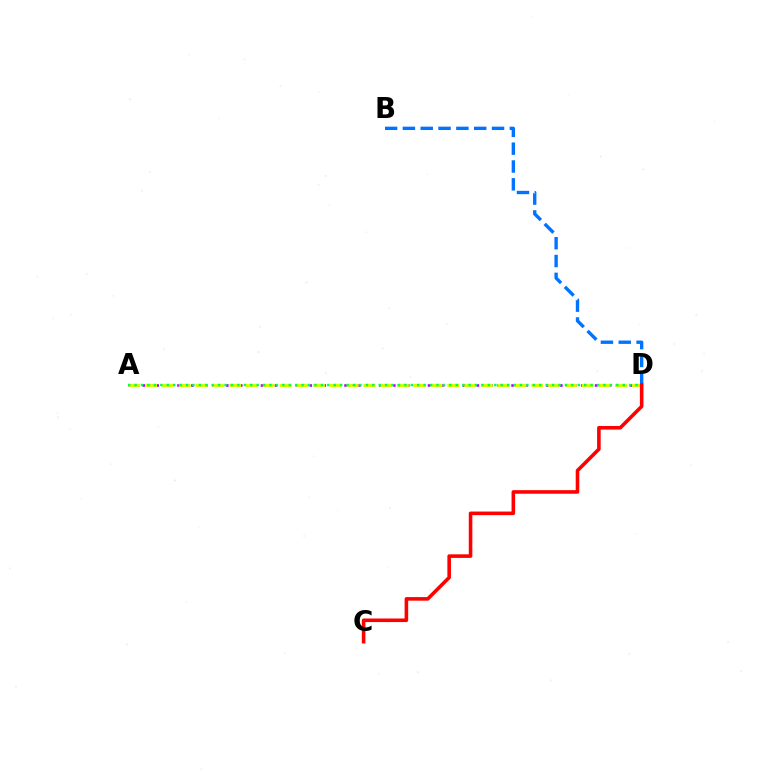{('A', 'D'): [{'color': '#b900ff', 'line_style': 'dotted', 'thickness': 1.89}, {'color': '#d1ff00', 'line_style': 'dashed', 'thickness': 2.28}, {'color': '#00ff5c', 'line_style': 'dotted', 'thickness': 1.74}], ('B', 'D'): [{'color': '#0074ff', 'line_style': 'dashed', 'thickness': 2.42}], ('C', 'D'): [{'color': '#ff0000', 'line_style': 'solid', 'thickness': 2.58}]}